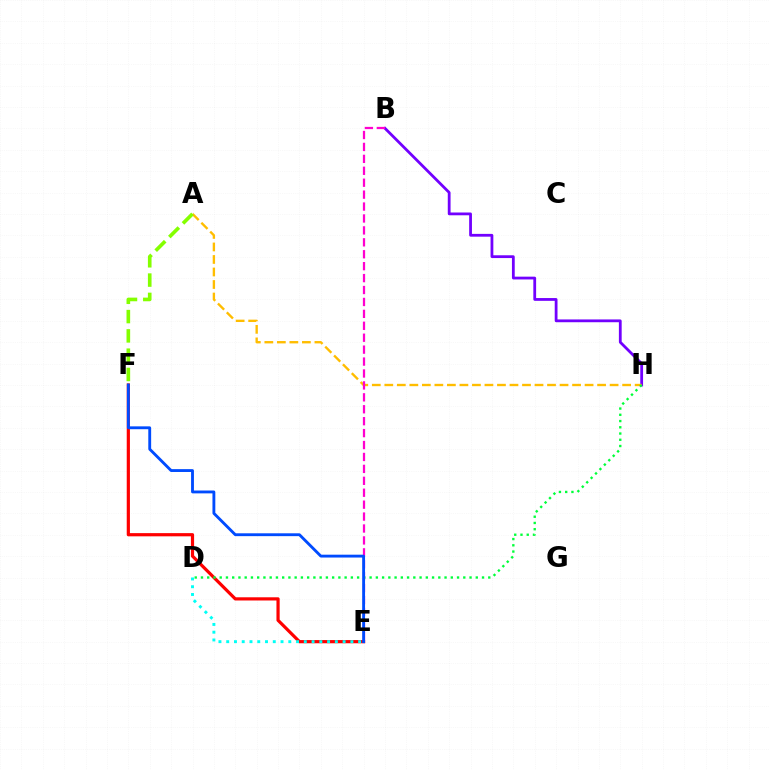{('E', 'F'): [{'color': '#ff0000', 'line_style': 'solid', 'thickness': 2.31}, {'color': '#004bff', 'line_style': 'solid', 'thickness': 2.06}], ('B', 'H'): [{'color': '#7200ff', 'line_style': 'solid', 'thickness': 2.01}], ('A', 'H'): [{'color': '#ffbd00', 'line_style': 'dashed', 'thickness': 1.7}], ('D', 'E'): [{'color': '#00fff6', 'line_style': 'dotted', 'thickness': 2.11}], ('D', 'H'): [{'color': '#00ff39', 'line_style': 'dotted', 'thickness': 1.7}], ('A', 'F'): [{'color': '#84ff00', 'line_style': 'dashed', 'thickness': 2.62}], ('B', 'E'): [{'color': '#ff00cf', 'line_style': 'dashed', 'thickness': 1.62}]}